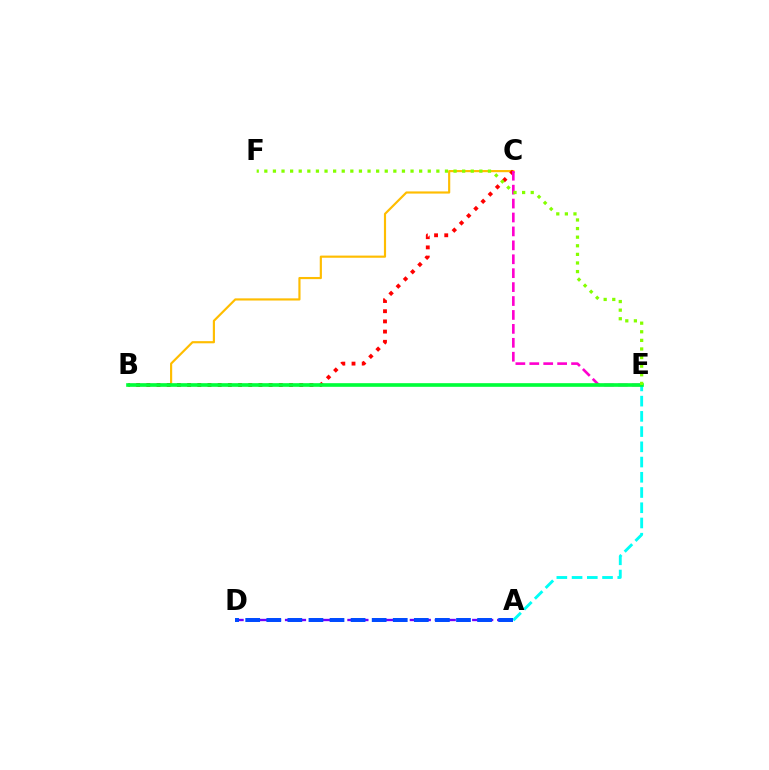{('B', 'C'): [{'color': '#ffbd00', 'line_style': 'solid', 'thickness': 1.56}, {'color': '#ff0000', 'line_style': 'dotted', 'thickness': 2.77}], ('A', 'D'): [{'color': '#7200ff', 'line_style': 'dashed', 'thickness': 1.7}, {'color': '#004bff', 'line_style': 'dashed', 'thickness': 2.86}], ('A', 'E'): [{'color': '#00fff6', 'line_style': 'dashed', 'thickness': 2.07}], ('C', 'E'): [{'color': '#ff00cf', 'line_style': 'dashed', 'thickness': 1.89}], ('B', 'E'): [{'color': '#00ff39', 'line_style': 'solid', 'thickness': 2.63}], ('E', 'F'): [{'color': '#84ff00', 'line_style': 'dotted', 'thickness': 2.34}]}